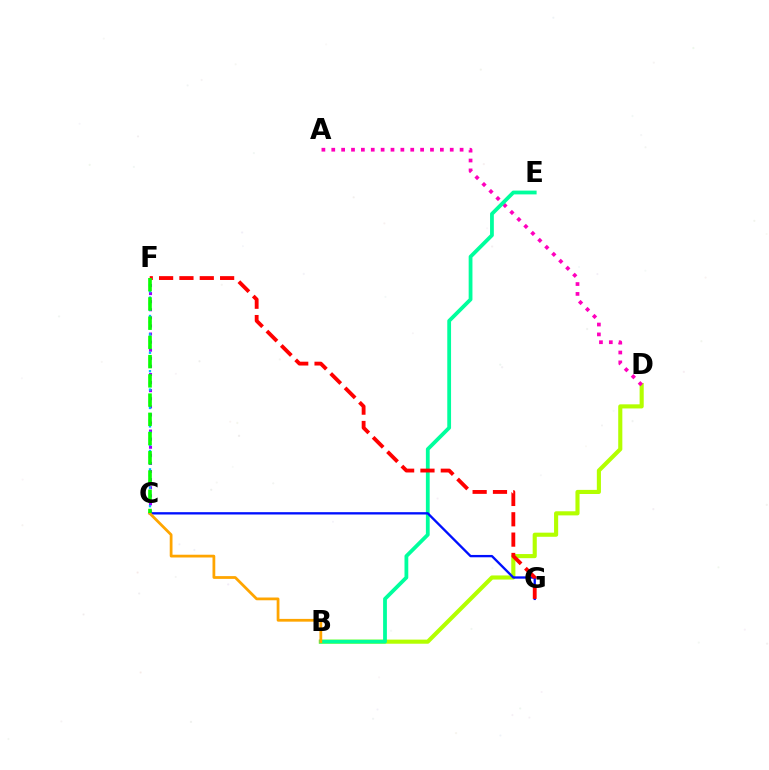{('B', 'D'): [{'color': '#b3ff00', 'line_style': 'solid', 'thickness': 2.96}], ('A', 'D'): [{'color': '#ff00bd', 'line_style': 'dotted', 'thickness': 2.68}], ('C', 'F'): [{'color': '#9b00ff', 'line_style': 'dotted', 'thickness': 2.2}, {'color': '#00b5ff', 'line_style': 'dotted', 'thickness': 1.67}, {'color': '#08ff00', 'line_style': 'dashed', 'thickness': 2.61}], ('B', 'E'): [{'color': '#00ff9d', 'line_style': 'solid', 'thickness': 2.72}], ('C', 'G'): [{'color': '#0010ff', 'line_style': 'solid', 'thickness': 1.68}], ('F', 'G'): [{'color': '#ff0000', 'line_style': 'dashed', 'thickness': 2.76}], ('B', 'C'): [{'color': '#ffa500', 'line_style': 'solid', 'thickness': 1.99}]}